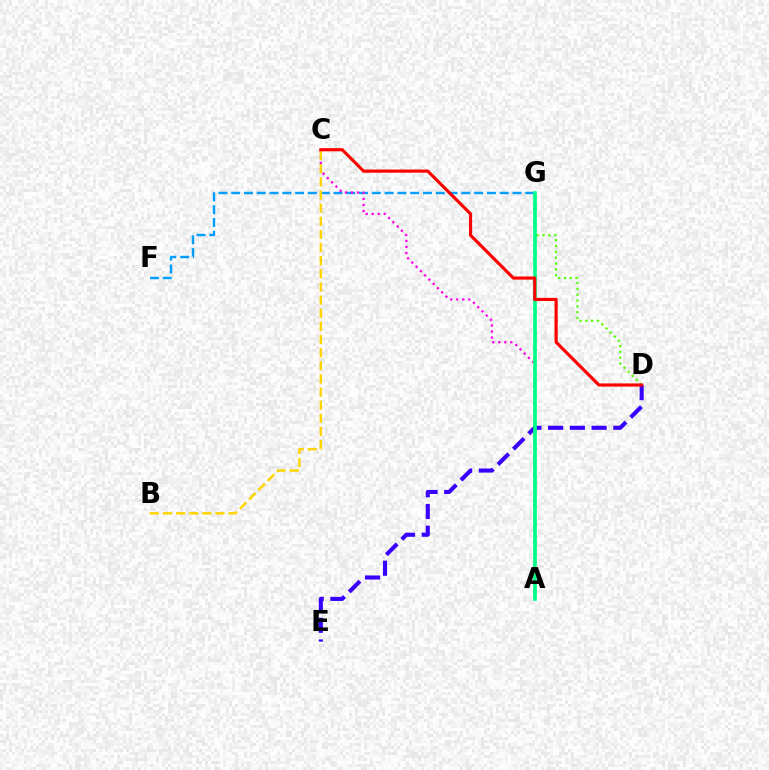{('F', 'G'): [{'color': '#009eff', 'line_style': 'dashed', 'thickness': 1.74}], ('A', 'C'): [{'color': '#ff00ed', 'line_style': 'dotted', 'thickness': 1.64}], ('D', 'G'): [{'color': '#4fff00', 'line_style': 'dotted', 'thickness': 1.59}], ('D', 'E'): [{'color': '#3700ff', 'line_style': 'dashed', 'thickness': 2.95}], ('B', 'C'): [{'color': '#ffd500', 'line_style': 'dashed', 'thickness': 1.78}], ('A', 'G'): [{'color': '#00ff86', 'line_style': 'solid', 'thickness': 2.64}], ('C', 'D'): [{'color': '#ff0000', 'line_style': 'solid', 'thickness': 2.27}]}